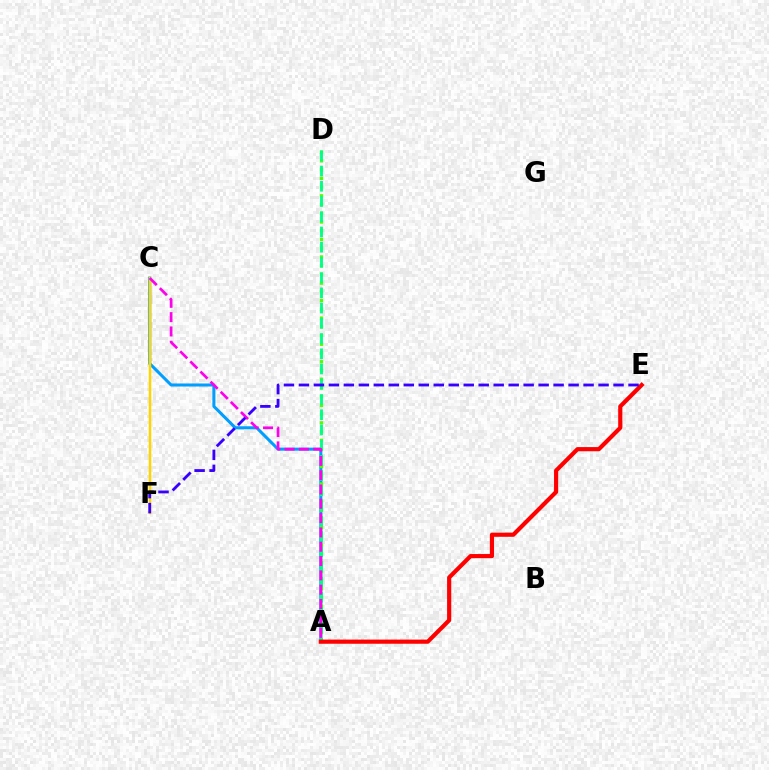{('A', 'C'): [{'color': '#009eff', 'line_style': 'solid', 'thickness': 2.18}, {'color': '#ff00ed', 'line_style': 'dashed', 'thickness': 1.94}], ('C', 'F'): [{'color': '#ffd500', 'line_style': 'solid', 'thickness': 1.79}], ('A', 'D'): [{'color': '#4fff00', 'line_style': 'dotted', 'thickness': 2.37}, {'color': '#00ff86', 'line_style': 'dashed', 'thickness': 2.07}], ('A', 'E'): [{'color': '#ff0000', 'line_style': 'solid', 'thickness': 3.0}], ('E', 'F'): [{'color': '#3700ff', 'line_style': 'dashed', 'thickness': 2.04}]}